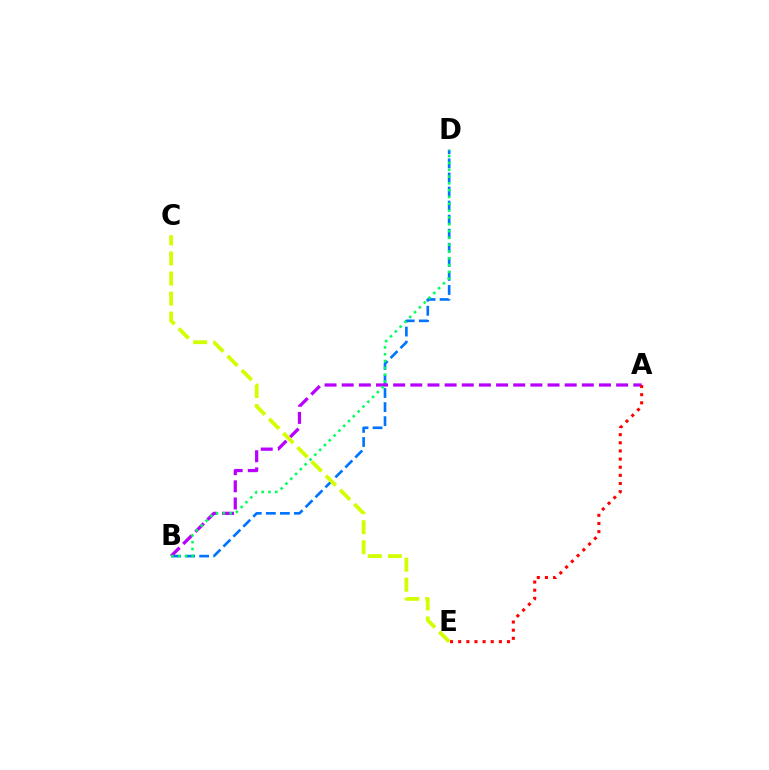{('B', 'D'): [{'color': '#0074ff', 'line_style': 'dashed', 'thickness': 1.91}, {'color': '#00ff5c', 'line_style': 'dotted', 'thickness': 1.85}], ('A', 'B'): [{'color': '#b900ff', 'line_style': 'dashed', 'thickness': 2.33}], ('C', 'E'): [{'color': '#d1ff00', 'line_style': 'dashed', 'thickness': 2.72}], ('A', 'E'): [{'color': '#ff0000', 'line_style': 'dotted', 'thickness': 2.21}]}